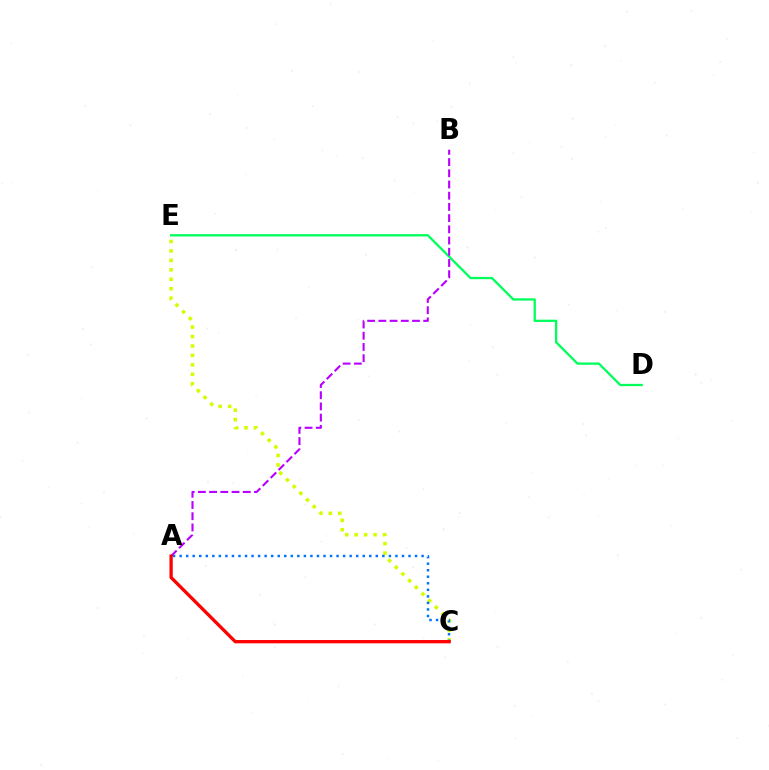{('C', 'E'): [{'color': '#d1ff00', 'line_style': 'dotted', 'thickness': 2.57}], ('A', 'C'): [{'color': '#0074ff', 'line_style': 'dotted', 'thickness': 1.78}, {'color': '#ff0000', 'line_style': 'solid', 'thickness': 2.38}], ('D', 'E'): [{'color': '#00ff5c', 'line_style': 'solid', 'thickness': 1.65}], ('A', 'B'): [{'color': '#b900ff', 'line_style': 'dashed', 'thickness': 1.52}]}